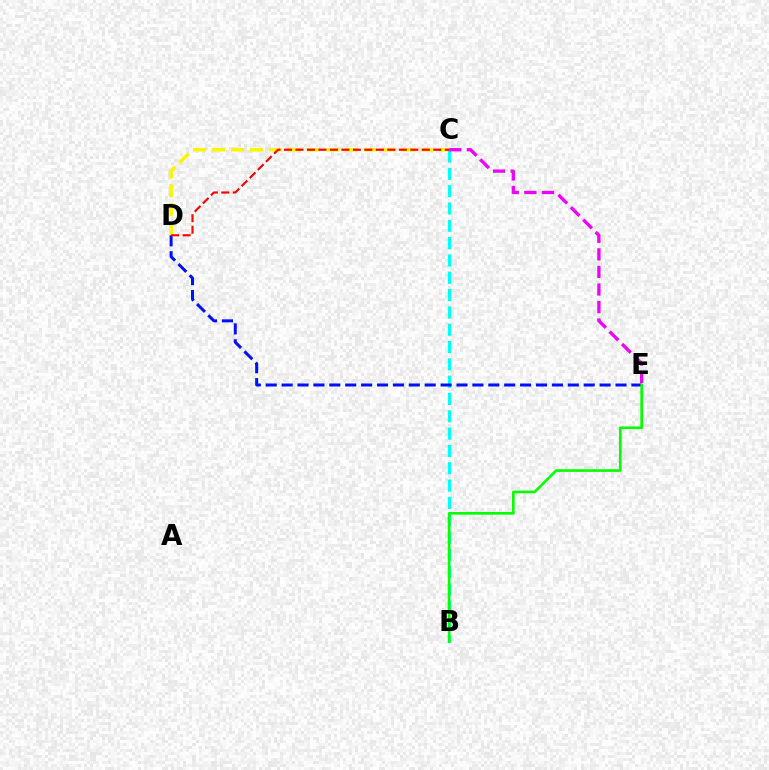{('C', 'D'): [{'color': '#fcf500', 'line_style': 'dashed', 'thickness': 2.58}, {'color': '#ff0000', 'line_style': 'dashed', 'thickness': 1.56}], ('B', 'C'): [{'color': '#00fff6', 'line_style': 'dashed', 'thickness': 2.35}], ('D', 'E'): [{'color': '#0010ff', 'line_style': 'dashed', 'thickness': 2.16}], ('C', 'E'): [{'color': '#ee00ff', 'line_style': 'dashed', 'thickness': 2.38}], ('B', 'E'): [{'color': '#08ff00', 'line_style': 'solid', 'thickness': 1.92}]}